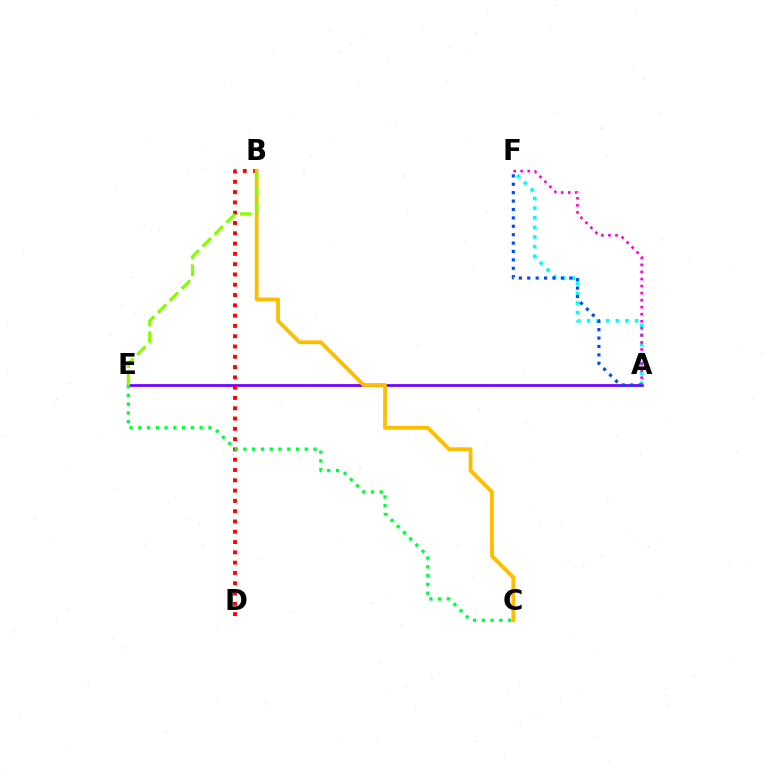{('A', 'E'): [{'color': '#7200ff', 'line_style': 'solid', 'thickness': 1.97}], ('A', 'F'): [{'color': '#00fff6', 'line_style': 'dotted', 'thickness': 2.61}, {'color': '#ff00cf', 'line_style': 'dotted', 'thickness': 1.91}, {'color': '#004bff', 'line_style': 'dotted', 'thickness': 2.28}], ('B', 'D'): [{'color': '#ff0000', 'line_style': 'dotted', 'thickness': 2.8}], ('B', 'C'): [{'color': '#ffbd00', 'line_style': 'solid', 'thickness': 2.74}], ('C', 'E'): [{'color': '#00ff39', 'line_style': 'dotted', 'thickness': 2.38}], ('B', 'E'): [{'color': '#84ff00', 'line_style': 'dashed', 'thickness': 2.3}]}